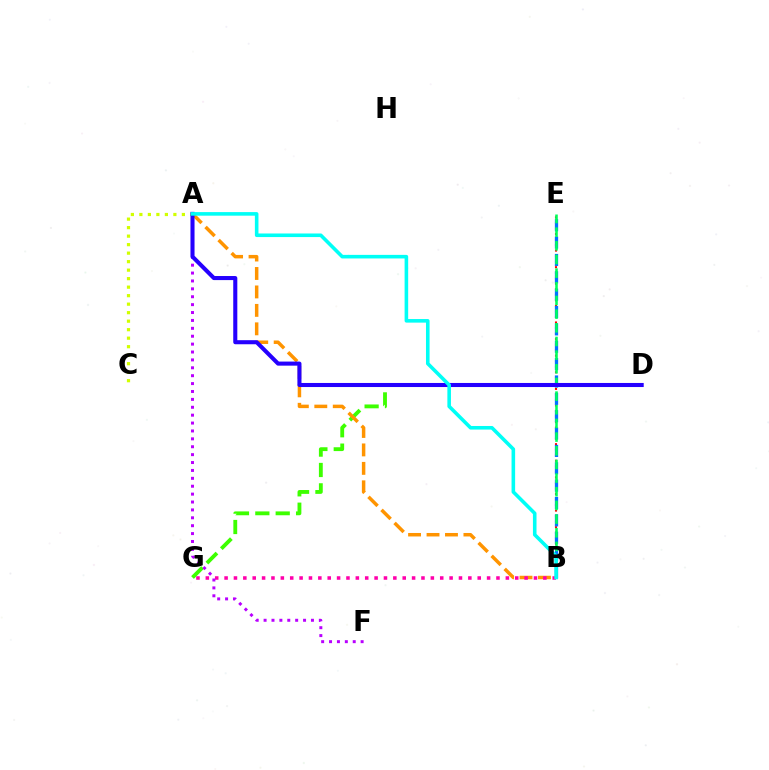{('B', 'E'): [{'color': '#ff0000', 'line_style': 'dotted', 'thickness': 1.5}, {'color': '#0074ff', 'line_style': 'dashed', 'thickness': 2.36}, {'color': '#00ff5c', 'line_style': 'dashed', 'thickness': 1.86}], ('A', 'C'): [{'color': '#d1ff00', 'line_style': 'dotted', 'thickness': 2.31}], ('D', 'G'): [{'color': '#3dff00', 'line_style': 'dashed', 'thickness': 2.77}], ('A', 'B'): [{'color': '#ff9400', 'line_style': 'dashed', 'thickness': 2.51}, {'color': '#00fff6', 'line_style': 'solid', 'thickness': 2.58}], ('B', 'G'): [{'color': '#ff00ac', 'line_style': 'dotted', 'thickness': 2.55}], ('A', 'F'): [{'color': '#b900ff', 'line_style': 'dotted', 'thickness': 2.15}], ('A', 'D'): [{'color': '#2500ff', 'line_style': 'solid', 'thickness': 2.93}]}